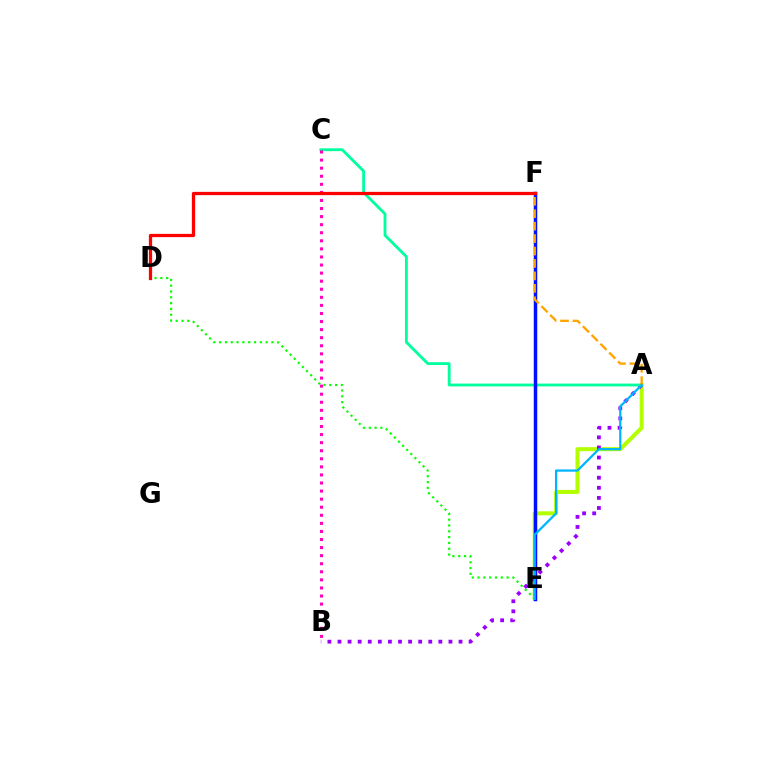{('D', 'E'): [{'color': '#08ff00', 'line_style': 'dotted', 'thickness': 1.58}], ('A', 'E'): [{'color': '#b3ff00', 'line_style': 'solid', 'thickness': 2.9}, {'color': '#00b5ff', 'line_style': 'solid', 'thickness': 1.63}], ('A', 'B'): [{'color': '#9b00ff', 'line_style': 'dotted', 'thickness': 2.74}], ('A', 'C'): [{'color': '#00ff9d', 'line_style': 'solid', 'thickness': 2.03}], ('E', 'F'): [{'color': '#0010ff', 'line_style': 'solid', 'thickness': 2.51}], ('A', 'F'): [{'color': '#ffa500', 'line_style': 'dashed', 'thickness': 1.69}], ('B', 'C'): [{'color': '#ff00bd', 'line_style': 'dotted', 'thickness': 2.19}], ('D', 'F'): [{'color': '#ff0000', 'line_style': 'solid', 'thickness': 2.35}]}